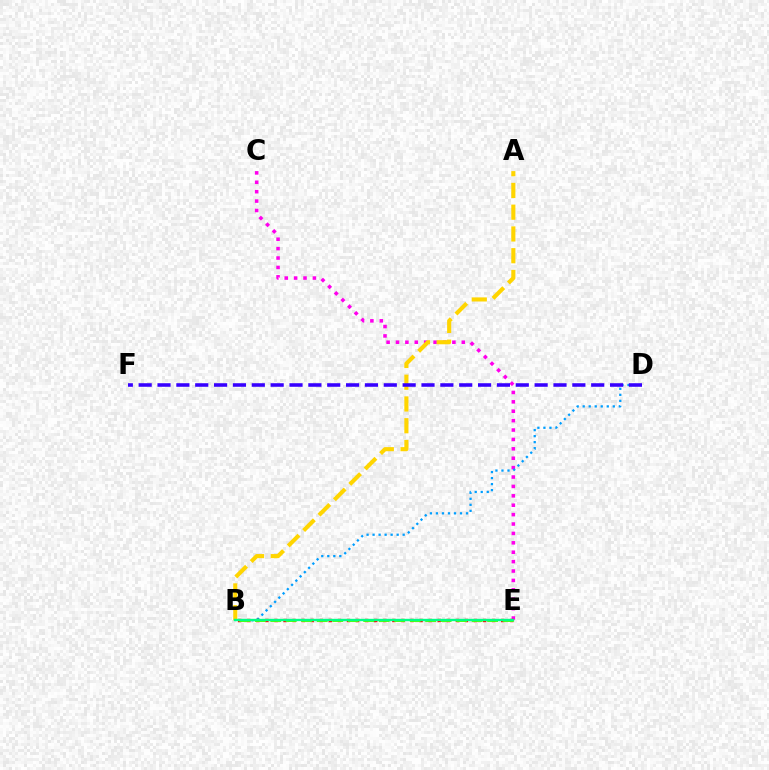{('C', 'E'): [{'color': '#ff00ed', 'line_style': 'dotted', 'thickness': 2.55}], ('B', 'D'): [{'color': '#009eff', 'line_style': 'dotted', 'thickness': 1.63}], ('B', 'E'): [{'color': '#ff0000', 'line_style': 'dotted', 'thickness': 2.46}, {'color': '#4fff00', 'line_style': 'dashed', 'thickness': 2.1}, {'color': '#00ff86', 'line_style': 'solid', 'thickness': 1.7}], ('A', 'B'): [{'color': '#ffd500', 'line_style': 'dashed', 'thickness': 2.96}], ('D', 'F'): [{'color': '#3700ff', 'line_style': 'dashed', 'thickness': 2.56}]}